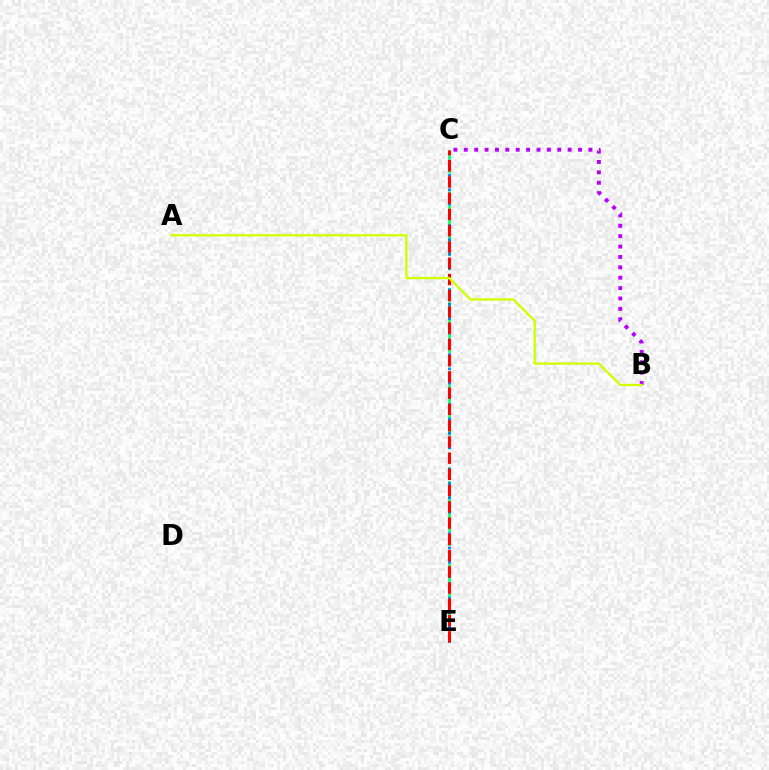{('C', 'E'): [{'color': '#00ff5c', 'line_style': 'dashed', 'thickness': 1.87}, {'color': '#0074ff', 'line_style': 'dotted', 'thickness': 1.95}, {'color': '#ff0000', 'line_style': 'dashed', 'thickness': 2.21}], ('B', 'C'): [{'color': '#b900ff', 'line_style': 'dotted', 'thickness': 2.82}], ('A', 'B'): [{'color': '#d1ff00', 'line_style': 'solid', 'thickness': 1.66}]}